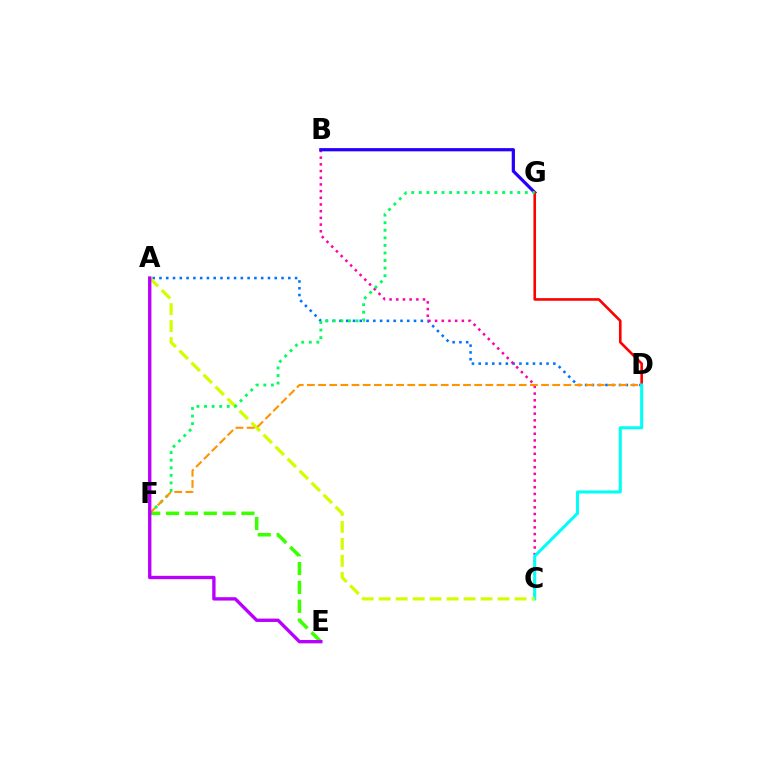{('A', 'D'): [{'color': '#0074ff', 'line_style': 'dotted', 'thickness': 1.84}], ('B', 'C'): [{'color': '#ff00ac', 'line_style': 'dotted', 'thickness': 1.82}], ('B', 'G'): [{'color': '#2500ff', 'line_style': 'solid', 'thickness': 2.32}], ('D', 'G'): [{'color': '#ff0000', 'line_style': 'solid', 'thickness': 1.89}], ('E', 'F'): [{'color': '#3dff00', 'line_style': 'dashed', 'thickness': 2.56}], ('C', 'D'): [{'color': '#00fff6', 'line_style': 'solid', 'thickness': 2.2}], ('A', 'C'): [{'color': '#d1ff00', 'line_style': 'dashed', 'thickness': 2.31}], ('F', 'G'): [{'color': '#00ff5c', 'line_style': 'dotted', 'thickness': 2.06}], ('D', 'F'): [{'color': '#ff9400', 'line_style': 'dashed', 'thickness': 1.51}], ('A', 'E'): [{'color': '#b900ff', 'line_style': 'solid', 'thickness': 2.42}]}